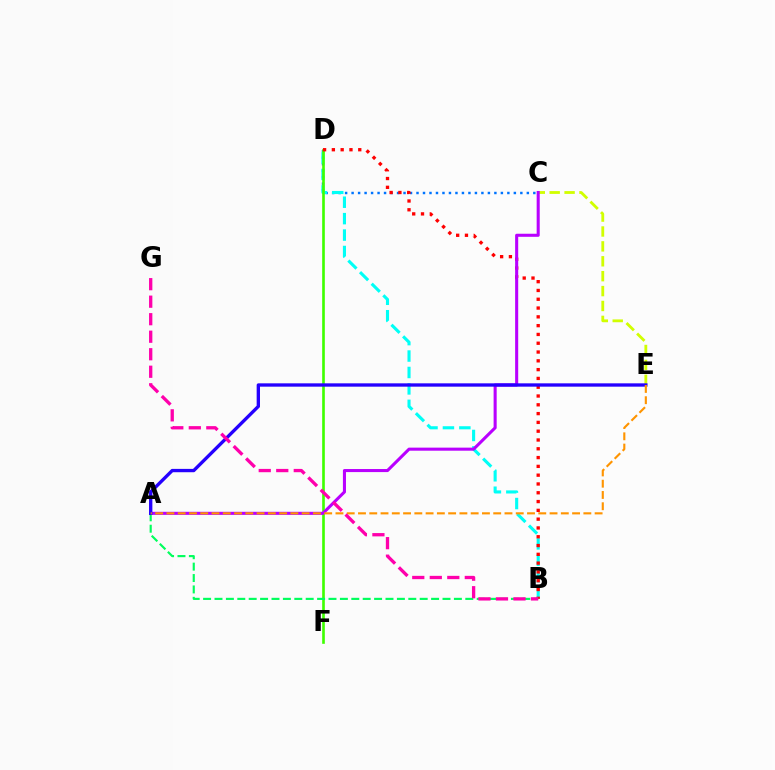{('C', 'D'): [{'color': '#0074ff', 'line_style': 'dotted', 'thickness': 1.76}], ('C', 'E'): [{'color': '#d1ff00', 'line_style': 'dashed', 'thickness': 2.02}], ('B', 'D'): [{'color': '#00fff6', 'line_style': 'dashed', 'thickness': 2.23}, {'color': '#ff0000', 'line_style': 'dotted', 'thickness': 2.39}], ('D', 'F'): [{'color': '#3dff00', 'line_style': 'solid', 'thickness': 1.9}], ('A', 'B'): [{'color': '#00ff5c', 'line_style': 'dashed', 'thickness': 1.55}], ('A', 'C'): [{'color': '#b900ff', 'line_style': 'solid', 'thickness': 2.21}], ('A', 'E'): [{'color': '#2500ff', 'line_style': 'solid', 'thickness': 2.4}, {'color': '#ff9400', 'line_style': 'dashed', 'thickness': 1.53}], ('B', 'G'): [{'color': '#ff00ac', 'line_style': 'dashed', 'thickness': 2.38}]}